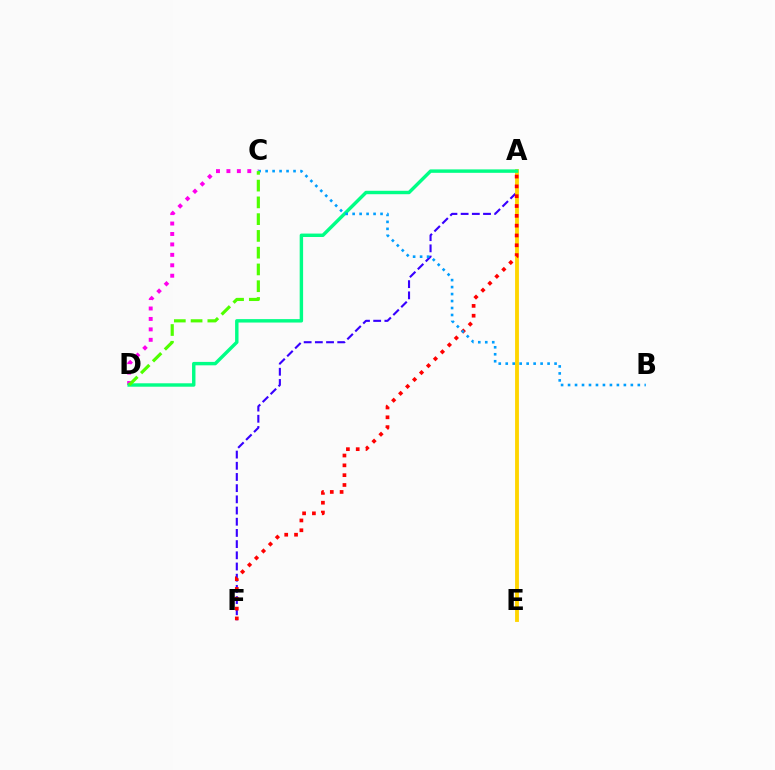{('A', 'F'): [{'color': '#3700ff', 'line_style': 'dashed', 'thickness': 1.52}, {'color': '#ff0000', 'line_style': 'dotted', 'thickness': 2.67}], ('A', 'E'): [{'color': '#ffd500', 'line_style': 'solid', 'thickness': 2.77}], ('C', 'D'): [{'color': '#ff00ed', 'line_style': 'dotted', 'thickness': 2.84}, {'color': '#4fff00', 'line_style': 'dashed', 'thickness': 2.28}], ('A', 'D'): [{'color': '#00ff86', 'line_style': 'solid', 'thickness': 2.47}], ('B', 'C'): [{'color': '#009eff', 'line_style': 'dotted', 'thickness': 1.9}]}